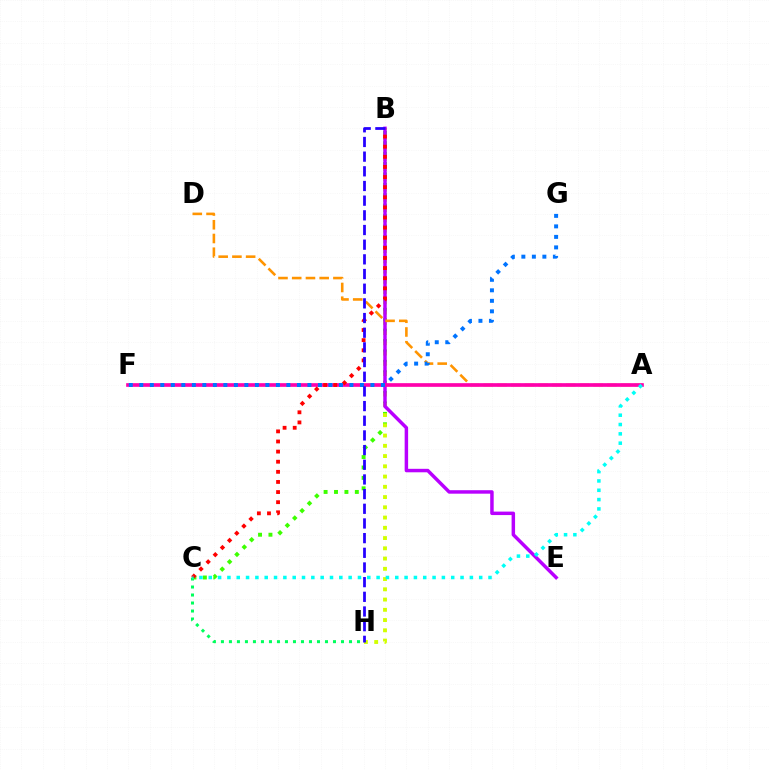{('B', 'C'): [{'color': '#3dff00', 'line_style': 'dotted', 'thickness': 2.83}, {'color': '#ff0000', 'line_style': 'dotted', 'thickness': 2.75}], ('B', 'H'): [{'color': '#d1ff00', 'line_style': 'dotted', 'thickness': 2.78}, {'color': '#2500ff', 'line_style': 'dashed', 'thickness': 1.99}], ('B', 'E'): [{'color': '#b900ff', 'line_style': 'solid', 'thickness': 2.5}], ('A', 'D'): [{'color': '#ff9400', 'line_style': 'dashed', 'thickness': 1.87}], ('A', 'F'): [{'color': '#ff00ac', 'line_style': 'solid', 'thickness': 2.65}], ('F', 'G'): [{'color': '#0074ff', 'line_style': 'dotted', 'thickness': 2.85}], ('C', 'H'): [{'color': '#00ff5c', 'line_style': 'dotted', 'thickness': 2.17}], ('A', 'C'): [{'color': '#00fff6', 'line_style': 'dotted', 'thickness': 2.53}]}